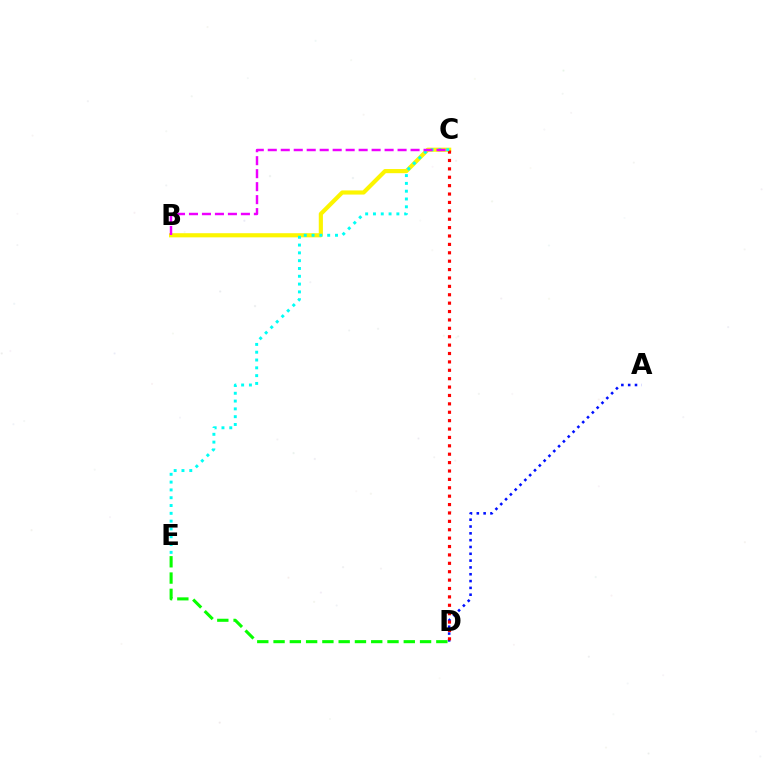{('A', 'D'): [{'color': '#0010ff', 'line_style': 'dotted', 'thickness': 1.85}], ('B', 'C'): [{'color': '#fcf500', 'line_style': 'solid', 'thickness': 2.98}, {'color': '#ee00ff', 'line_style': 'dashed', 'thickness': 1.76}], ('C', 'D'): [{'color': '#ff0000', 'line_style': 'dotted', 'thickness': 2.28}], ('C', 'E'): [{'color': '#00fff6', 'line_style': 'dotted', 'thickness': 2.12}], ('D', 'E'): [{'color': '#08ff00', 'line_style': 'dashed', 'thickness': 2.21}]}